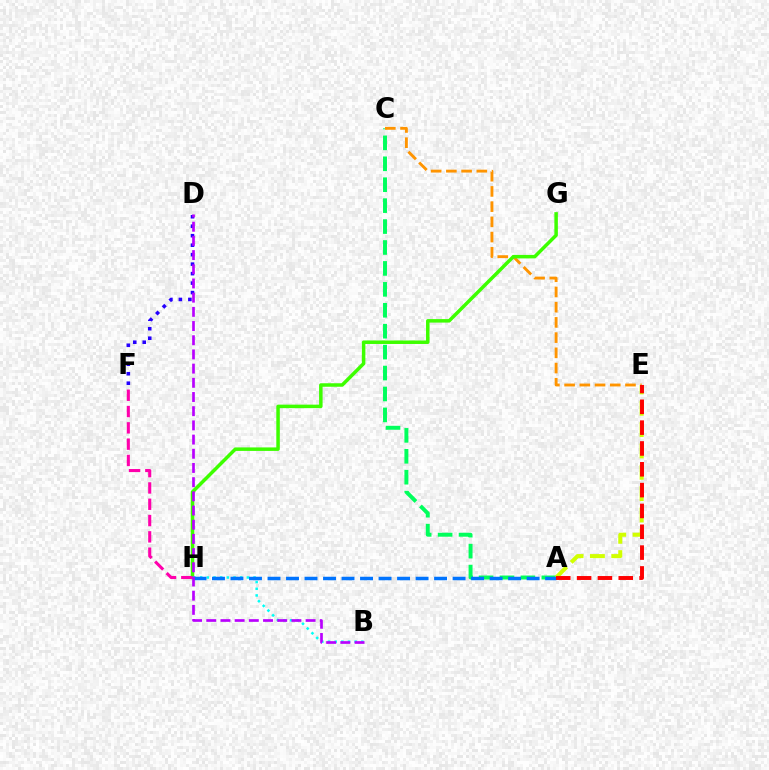{('A', 'C'): [{'color': '#00ff5c', 'line_style': 'dashed', 'thickness': 2.84}], ('C', 'E'): [{'color': '#ff9400', 'line_style': 'dashed', 'thickness': 2.07}], ('G', 'H'): [{'color': '#3dff00', 'line_style': 'solid', 'thickness': 2.52}], ('F', 'H'): [{'color': '#ff00ac', 'line_style': 'dashed', 'thickness': 2.21}], ('B', 'H'): [{'color': '#00fff6', 'line_style': 'dotted', 'thickness': 1.81}], ('A', 'E'): [{'color': '#d1ff00', 'line_style': 'dashed', 'thickness': 2.9}, {'color': '#ff0000', 'line_style': 'dashed', 'thickness': 2.83}], ('A', 'H'): [{'color': '#0074ff', 'line_style': 'dashed', 'thickness': 2.51}], ('D', 'F'): [{'color': '#2500ff', 'line_style': 'dotted', 'thickness': 2.58}], ('B', 'D'): [{'color': '#b900ff', 'line_style': 'dashed', 'thickness': 1.93}]}